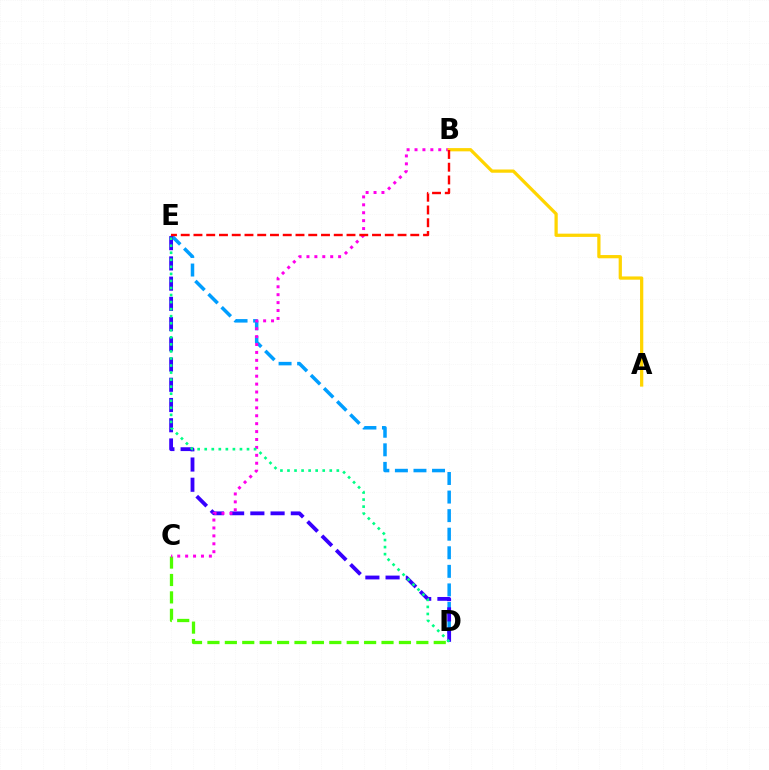{('D', 'E'): [{'color': '#009eff', 'line_style': 'dashed', 'thickness': 2.52}, {'color': '#3700ff', 'line_style': 'dashed', 'thickness': 2.75}, {'color': '#00ff86', 'line_style': 'dotted', 'thickness': 1.91}], ('C', 'D'): [{'color': '#4fff00', 'line_style': 'dashed', 'thickness': 2.36}], ('B', 'C'): [{'color': '#ff00ed', 'line_style': 'dotted', 'thickness': 2.15}], ('A', 'B'): [{'color': '#ffd500', 'line_style': 'solid', 'thickness': 2.34}], ('B', 'E'): [{'color': '#ff0000', 'line_style': 'dashed', 'thickness': 1.73}]}